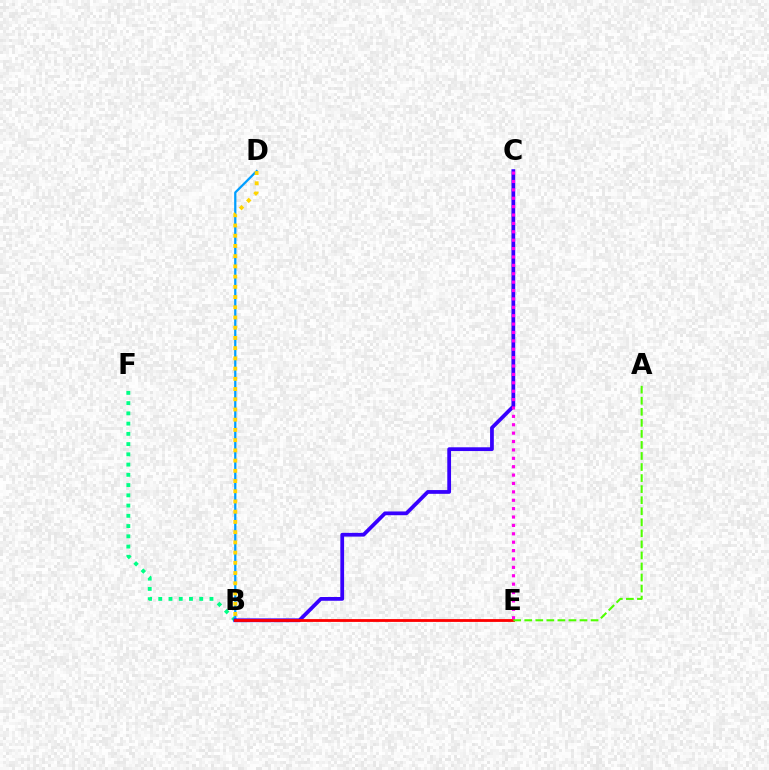{('B', 'F'): [{'color': '#00ff86', 'line_style': 'dotted', 'thickness': 2.78}], ('B', 'D'): [{'color': '#009eff', 'line_style': 'solid', 'thickness': 1.62}, {'color': '#ffd500', 'line_style': 'dotted', 'thickness': 2.78}], ('B', 'C'): [{'color': '#3700ff', 'line_style': 'solid', 'thickness': 2.71}], ('B', 'E'): [{'color': '#ff0000', 'line_style': 'solid', 'thickness': 2.03}], ('C', 'E'): [{'color': '#ff00ed', 'line_style': 'dotted', 'thickness': 2.28}], ('A', 'E'): [{'color': '#4fff00', 'line_style': 'dashed', 'thickness': 1.5}]}